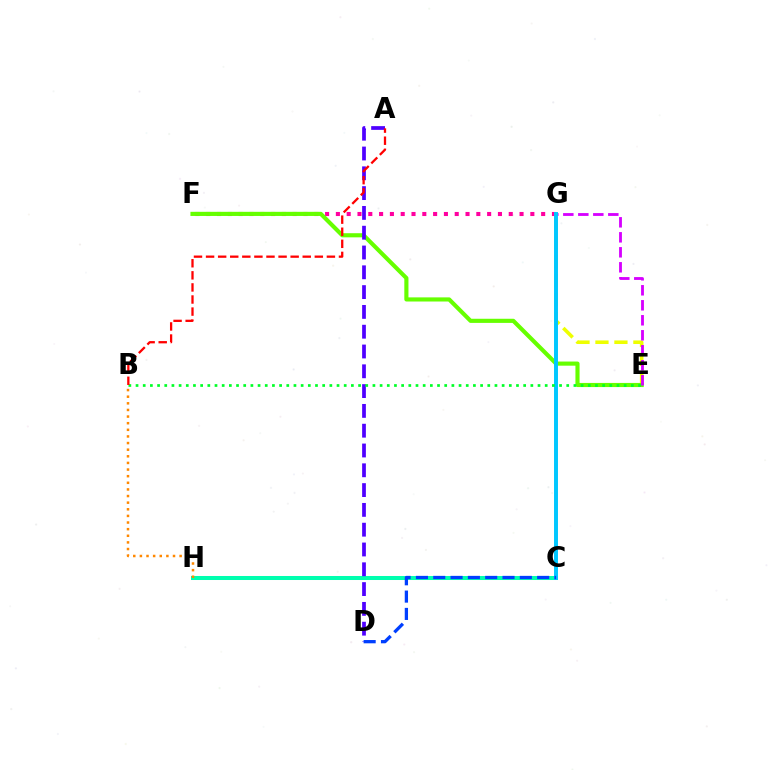{('C', 'H'): [{'color': '#00ffaf', 'line_style': 'solid', 'thickness': 2.89}], ('F', 'G'): [{'color': '#ff00a0', 'line_style': 'dotted', 'thickness': 2.94}], ('E', 'G'): [{'color': '#eeff00', 'line_style': 'dashed', 'thickness': 2.58}, {'color': '#d600ff', 'line_style': 'dashed', 'thickness': 2.04}], ('E', 'F'): [{'color': '#66ff00', 'line_style': 'solid', 'thickness': 2.98}], ('B', 'H'): [{'color': '#ff8800', 'line_style': 'dotted', 'thickness': 1.8}], ('A', 'D'): [{'color': '#4f00ff', 'line_style': 'dashed', 'thickness': 2.69}], ('C', 'G'): [{'color': '#00c7ff', 'line_style': 'solid', 'thickness': 2.84}], ('C', 'D'): [{'color': '#003fff', 'line_style': 'dashed', 'thickness': 2.35}], ('B', 'E'): [{'color': '#00ff27', 'line_style': 'dotted', 'thickness': 1.95}], ('A', 'B'): [{'color': '#ff0000', 'line_style': 'dashed', 'thickness': 1.64}]}